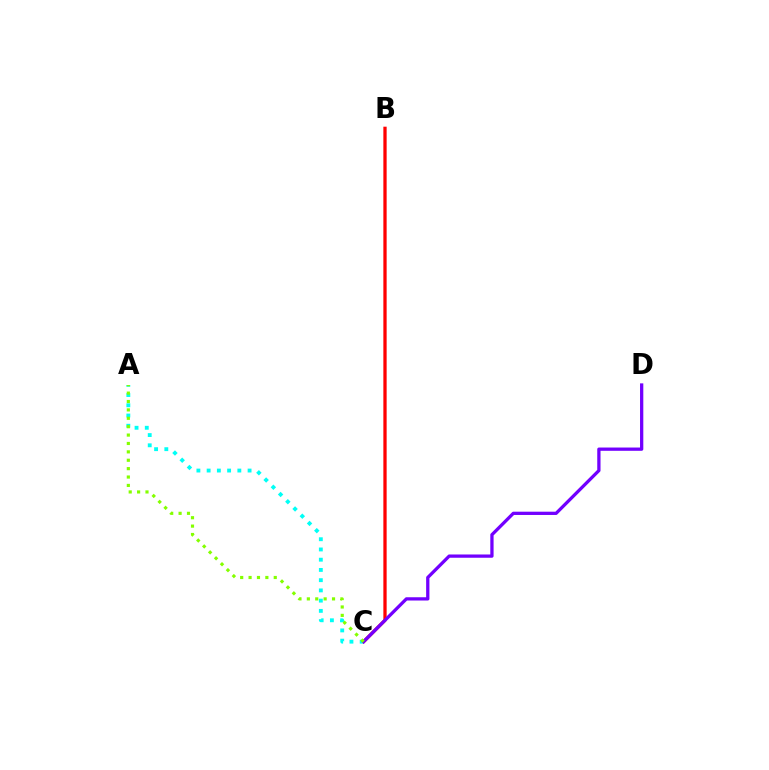{('B', 'C'): [{'color': '#ff0000', 'line_style': 'solid', 'thickness': 2.36}], ('A', 'C'): [{'color': '#00fff6', 'line_style': 'dotted', 'thickness': 2.78}, {'color': '#84ff00', 'line_style': 'dotted', 'thickness': 2.28}], ('C', 'D'): [{'color': '#7200ff', 'line_style': 'solid', 'thickness': 2.36}]}